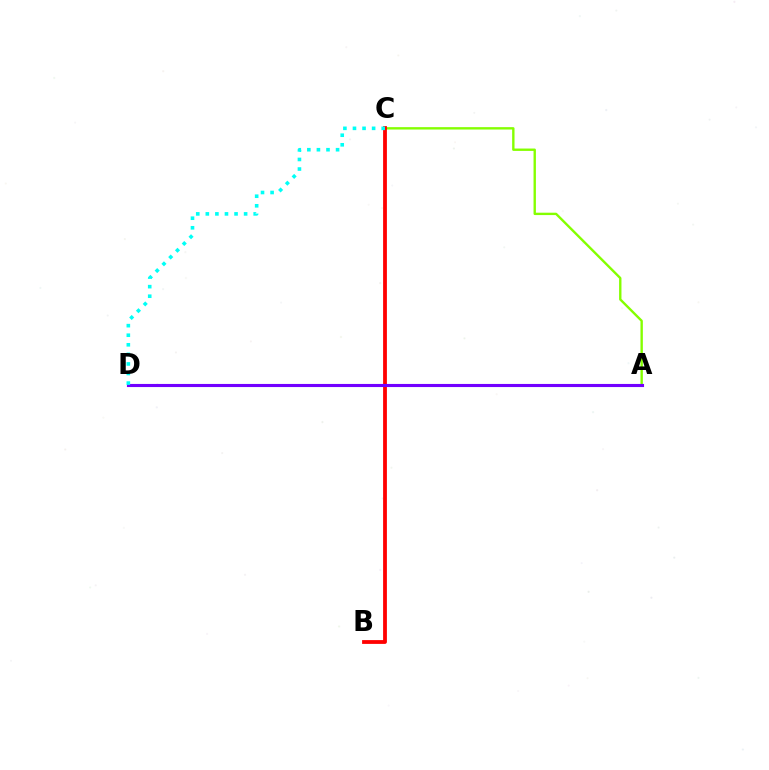{('A', 'C'): [{'color': '#84ff00', 'line_style': 'solid', 'thickness': 1.71}], ('B', 'C'): [{'color': '#ff0000', 'line_style': 'solid', 'thickness': 2.74}], ('A', 'D'): [{'color': '#7200ff', 'line_style': 'solid', 'thickness': 2.24}], ('C', 'D'): [{'color': '#00fff6', 'line_style': 'dotted', 'thickness': 2.6}]}